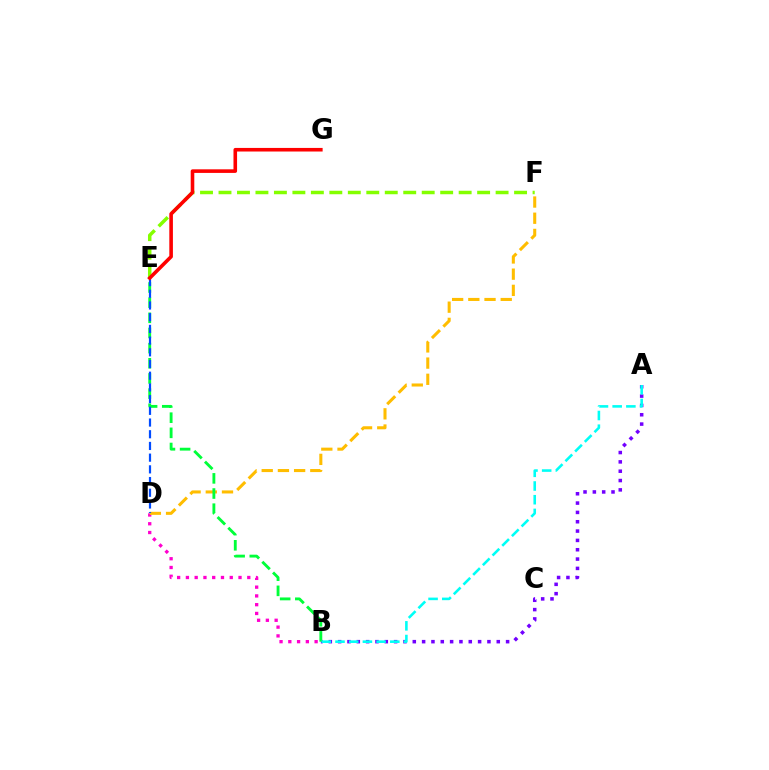{('A', 'B'): [{'color': '#7200ff', 'line_style': 'dotted', 'thickness': 2.54}, {'color': '#00fff6', 'line_style': 'dashed', 'thickness': 1.86}], ('B', 'D'): [{'color': '#ff00cf', 'line_style': 'dotted', 'thickness': 2.38}], ('D', 'F'): [{'color': '#ffbd00', 'line_style': 'dashed', 'thickness': 2.2}], ('E', 'F'): [{'color': '#84ff00', 'line_style': 'dashed', 'thickness': 2.51}], ('B', 'E'): [{'color': '#00ff39', 'line_style': 'dashed', 'thickness': 2.06}], ('D', 'E'): [{'color': '#004bff', 'line_style': 'dashed', 'thickness': 1.59}], ('E', 'G'): [{'color': '#ff0000', 'line_style': 'solid', 'thickness': 2.59}]}